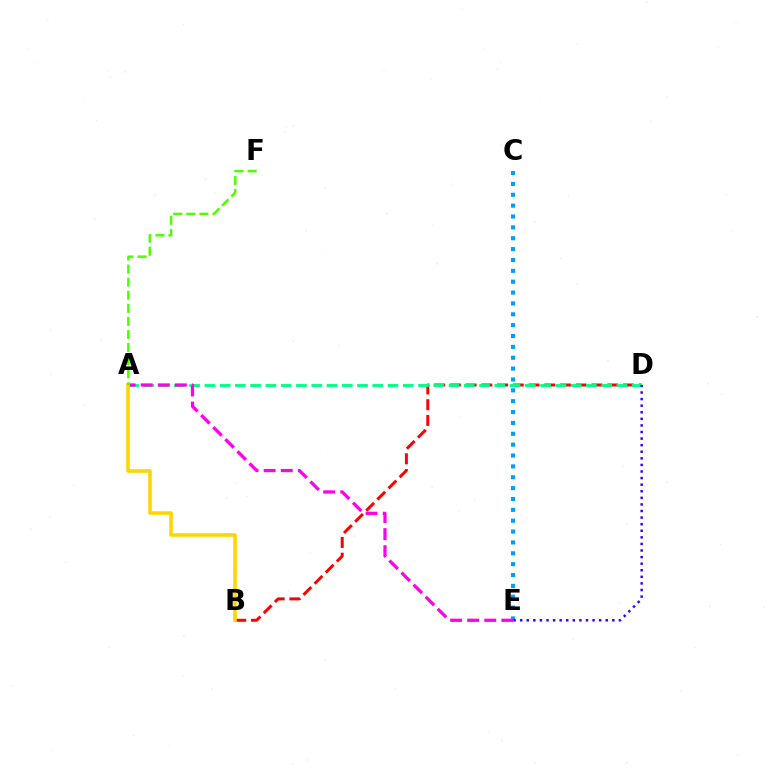{('B', 'D'): [{'color': '#ff0000', 'line_style': 'dashed', 'thickness': 2.14}], ('C', 'E'): [{'color': '#009eff', 'line_style': 'dotted', 'thickness': 2.95}], ('A', 'D'): [{'color': '#00ff86', 'line_style': 'dashed', 'thickness': 2.07}], ('A', 'E'): [{'color': '#ff00ed', 'line_style': 'dashed', 'thickness': 2.32}], ('A', 'B'): [{'color': '#ffd500', 'line_style': 'solid', 'thickness': 2.56}], ('D', 'E'): [{'color': '#3700ff', 'line_style': 'dotted', 'thickness': 1.79}], ('A', 'F'): [{'color': '#4fff00', 'line_style': 'dashed', 'thickness': 1.78}]}